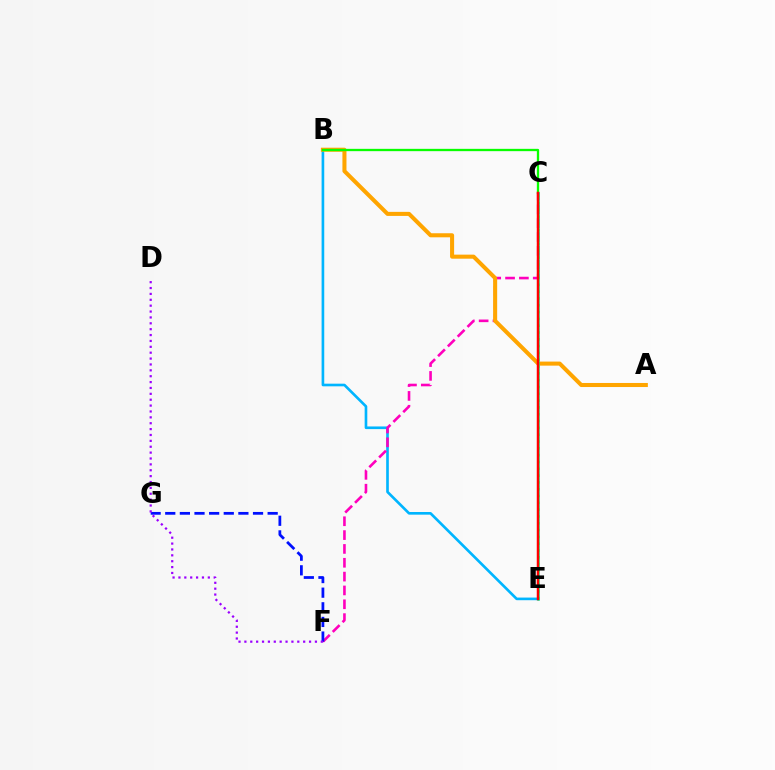{('B', 'E'): [{'color': '#00b5ff', 'line_style': 'solid', 'thickness': 1.91}], ('C', 'F'): [{'color': '#ff00bd', 'line_style': 'dashed', 'thickness': 1.88}], ('F', 'G'): [{'color': '#0010ff', 'line_style': 'dashed', 'thickness': 1.99}], ('A', 'B'): [{'color': '#ffa500', 'line_style': 'solid', 'thickness': 2.92}], ('C', 'E'): [{'color': '#b3ff00', 'line_style': 'dotted', 'thickness': 1.85}, {'color': '#00ff9d', 'line_style': 'solid', 'thickness': 1.8}, {'color': '#ff0000', 'line_style': 'solid', 'thickness': 1.79}], ('B', 'C'): [{'color': '#08ff00', 'line_style': 'solid', 'thickness': 1.66}], ('D', 'F'): [{'color': '#9b00ff', 'line_style': 'dotted', 'thickness': 1.6}]}